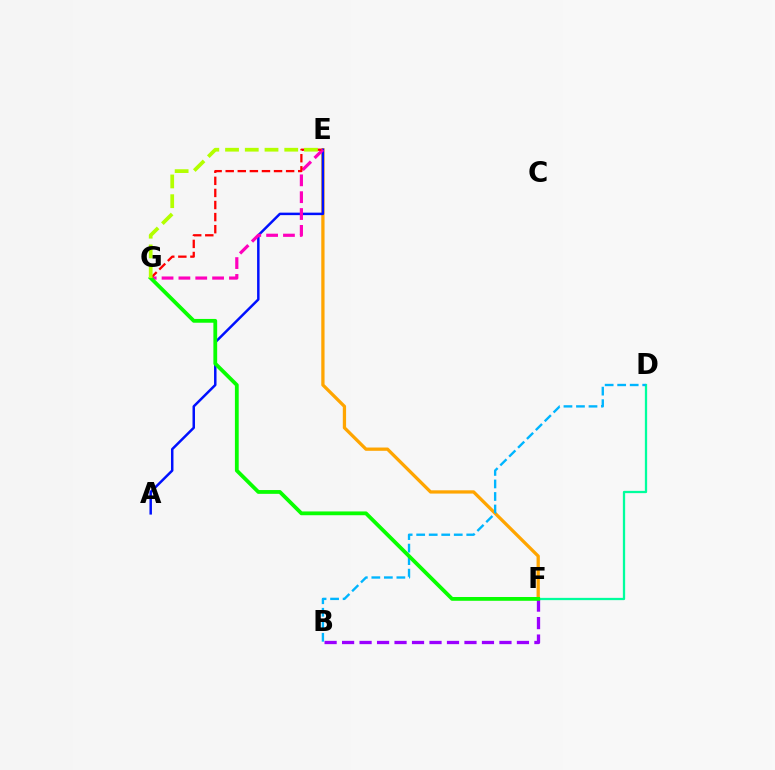{('D', 'F'): [{'color': '#00ff9d', 'line_style': 'solid', 'thickness': 1.64}], ('E', 'F'): [{'color': '#ffa500', 'line_style': 'solid', 'thickness': 2.36}], ('A', 'E'): [{'color': '#0010ff', 'line_style': 'solid', 'thickness': 1.79}], ('B', 'F'): [{'color': '#9b00ff', 'line_style': 'dashed', 'thickness': 2.38}], ('E', 'G'): [{'color': '#ff00bd', 'line_style': 'dashed', 'thickness': 2.29}, {'color': '#ff0000', 'line_style': 'dashed', 'thickness': 1.64}, {'color': '#b3ff00', 'line_style': 'dashed', 'thickness': 2.68}], ('B', 'D'): [{'color': '#00b5ff', 'line_style': 'dashed', 'thickness': 1.7}], ('F', 'G'): [{'color': '#08ff00', 'line_style': 'solid', 'thickness': 2.73}]}